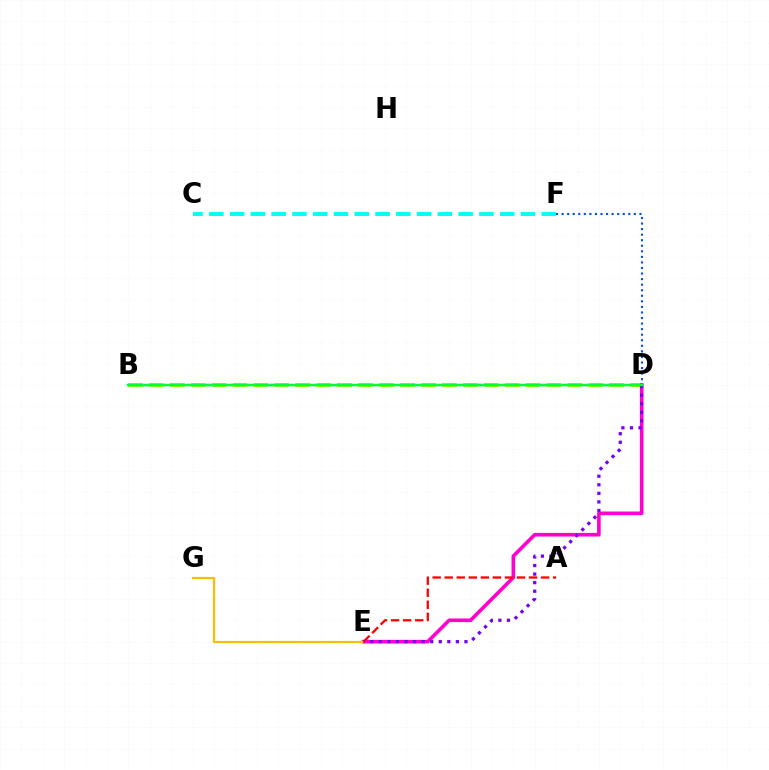{('C', 'F'): [{'color': '#00fff6', 'line_style': 'dashed', 'thickness': 2.82}], ('B', 'D'): [{'color': '#84ff00', 'line_style': 'dashed', 'thickness': 2.84}, {'color': '#00ff39', 'line_style': 'solid', 'thickness': 1.76}], ('D', 'E'): [{'color': '#ff00cf', 'line_style': 'solid', 'thickness': 2.6}, {'color': '#7200ff', 'line_style': 'dotted', 'thickness': 2.33}], ('E', 'G'): [{'color': '#ffbd00', 'line_style': 'solid', 'thickness': 1.58}], ('A', 'E'): [{'color': '#ff0000', 'line_style': 'dashed', 'thickness': 1.64}], ('D', 'F'): [{'color': '#004bff', 'line_style': 'dotted', 'thickness': 1.51}]}